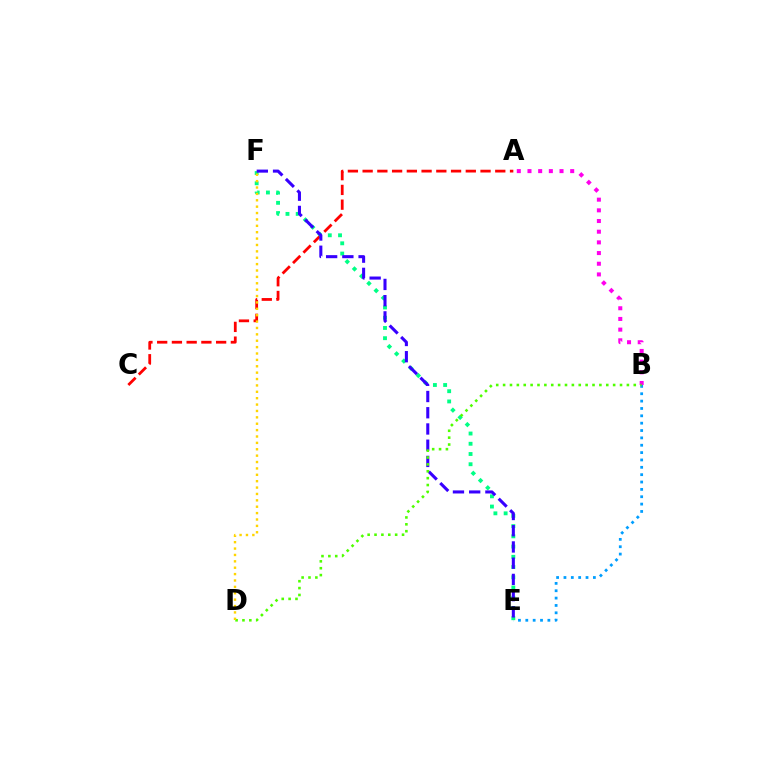{('A', 'C'): [{'color': '#ff0000', 'line_style': 'dashed', 'thickness': 2.0}], ('B', 'E'): [{'color': '#009eff', 'line_style': 'dotted', 'thickness': 2.0}], ('E', 'F'): [{'color': '#00ff86', 'line_style': 'dotted', 'thickness': 2.78}, {'color': '#3700ff', 'line_style': 'dashed', 'thickness': 2.2}], ('A', 'B'): [{'color': '#ff00ed', 'line_style': 'dotted', 'thickness': 2.9}], ('B', 'D'): [{'color': '#4fff00', 'line_style': 'dotted', 'thickness': 1.87}], ('D', 'F'): [{'color': '#ffd500', 'line_style': 'dotted', 'thickness': 1.73}]}